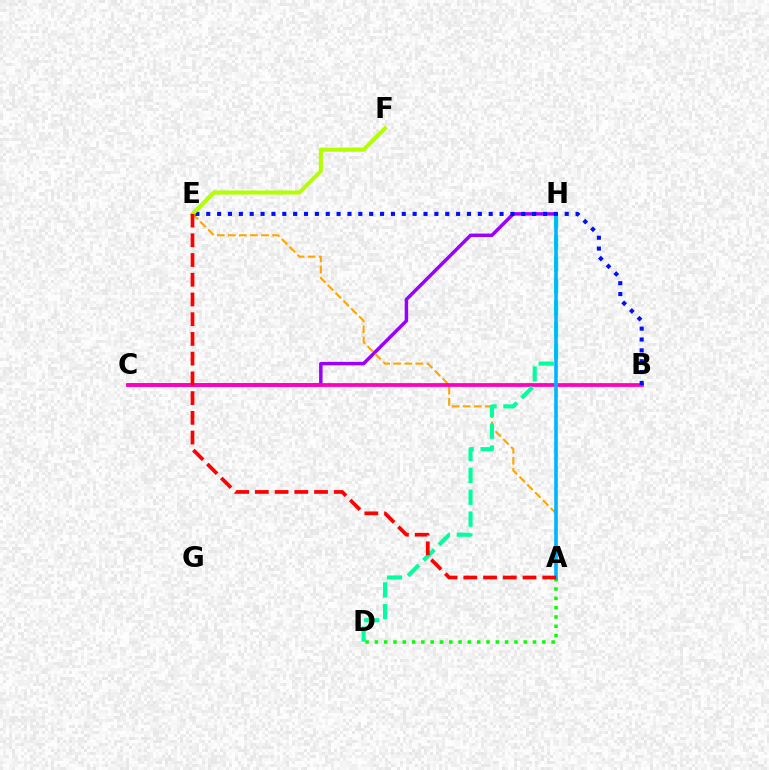{('C', 'H'): [{'color': '#9b00ff', 'line_style': 'solid', 'thickness': 2.5}], ('A', 'E'): [{'color': '#ffa500', 'line_style': 'dashed', 'thickness': 1.5}, {'color': '#ff0000', 'line_style': 'dashed', 'thickness': 2.68}], ('B', 'C'): [{'color': '#ff00bd', 'line_style': 'solid', 'thickness': 2.71}], ('D', 'H'): [{'color': '#00ff9d', 'line_style': 'dashed', 'thickness': 2.97}], ('A', 'D'): [{'color': '#08ff00', 'line_style': 'dotted', 'thickness': 2.53}], ('A', 'H'): [{'color': '#00b5ff', 'line_style': 'solid', 'thickness': 2.61}], ('B', 'E'): [{'color': '#0010ff', 'line_style': 'dotted', 'thickness': 2.95}], ('E', 'F'): [{'color': '#b3ff00', 'line_style': 'solid', 'thickness': 2.91}]}